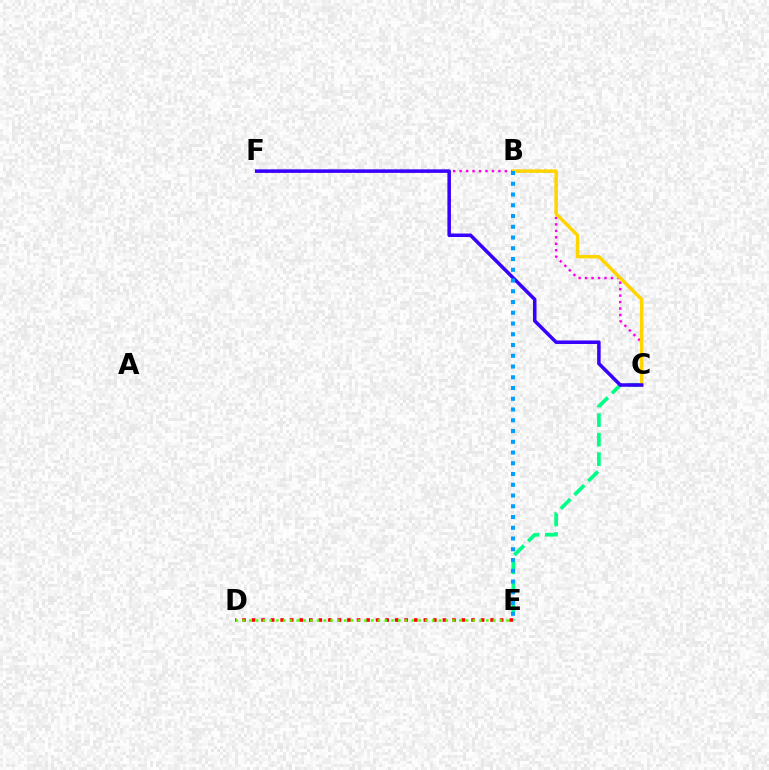{('C', 'F'): [{'color': '#ff00ed', 'line_style': 'dotted', 'thickness': 1.76}, {'color': '#3700ff', 'line_style': 'solid', 'thickness': 2.53}], ('C', 'E'): [{'color': '#00ff86', 'line_style': 'dashed', 'thickness': 2.65}], ('B', 'C'): [{'color': '#ffd500', 'line_style': 'solid', 'thickness': 2.5}], ('D', 'E'): [{'color': '#ff0000', 'line_style': 'dotted', 'thickness': 2.59}, {'color': '#4fff00', 'line_style': 'dotted', 'thickness': 1.84}], ('B', 'E'): [{'color': '#009eff', 'line_style': 'dotted', 'thickness': 2.92}]}